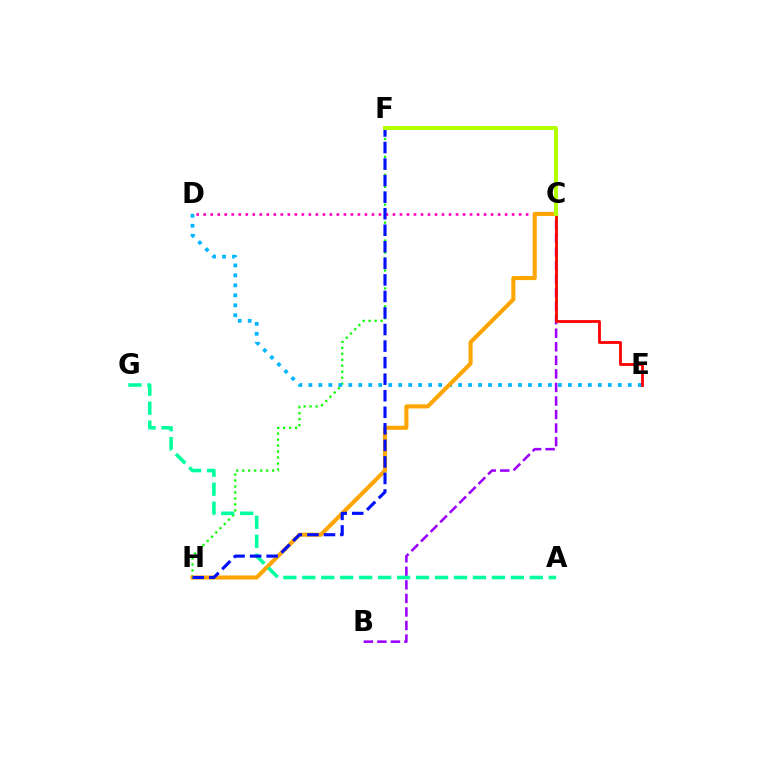{('B', 'C'): [{'color': '#9b00ff', 'line_style': 'dashed', 'thickness': 1.84}], ('F', 'H'): [{'color': '#08ff00', 'line_style': 'dotted', 'thickness': 1.62}, {'color': '#0010ff', 'line_style': 'dashed', 'thickness': 2.25}], ('C', 'D'): [{'color': '#ff00bd', 'line_style': 'dotted', 'thickness': 1.9}], ('D', 'E'): [{'color': '#00b5ff', 'line_style': 'dotted', 'thickness': 2.71}], ('C', 'H'): [{'color': '#ffa500', 'line_style': 'solid', 'thickness': 2.93}], ('C', 'E'): [{'color': '#ff0000', 'line_style': 'solid', 'thickness': 2.02}], ('A', 'G'): [{'color': '#00ff9d', 'line_style': 'dashed', 'thickness': 2.58}], ('C', 'F'): [{'color': '#b3ff00', 'line_style': 'solid', 'thickness': 2.87}]}